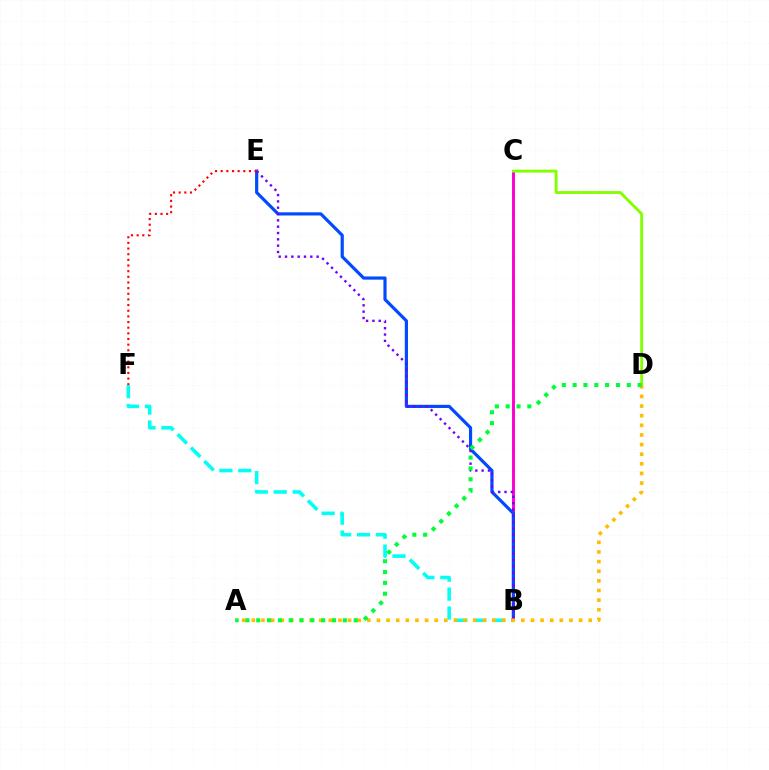{('B', 'F'): [{'color': '#00fff6', 'line_style': 'dashed', 'thickness': 2.57}], ('B', 'C'): [{'color': '#ff00cf', 'line_style': 'solid', 'thickness': 2.13}], ('B', 'E'): [{'color': '#004bff', 'line_style': 'solid', 'thickness': 2.29}, {'color': '#7200ff', 'line_style': 'dotted', 'thickness': 1.72}], ('C', 'D'): [{'color': '#84ff00', 'line_style': 'solid', 'thickness': 2.06}], ('E', 'F'): [{'color': '#ff0000', 'line_style': 'dotted', 'thickness': 1.54}], ('A', 'D'): [{'color': '#ffbd00', 'line_style': 'dotted', 'thickness': 2.62}, {'color': '#00ff39', 'line_style': 'dotted', 'thickness': 2.94}]}